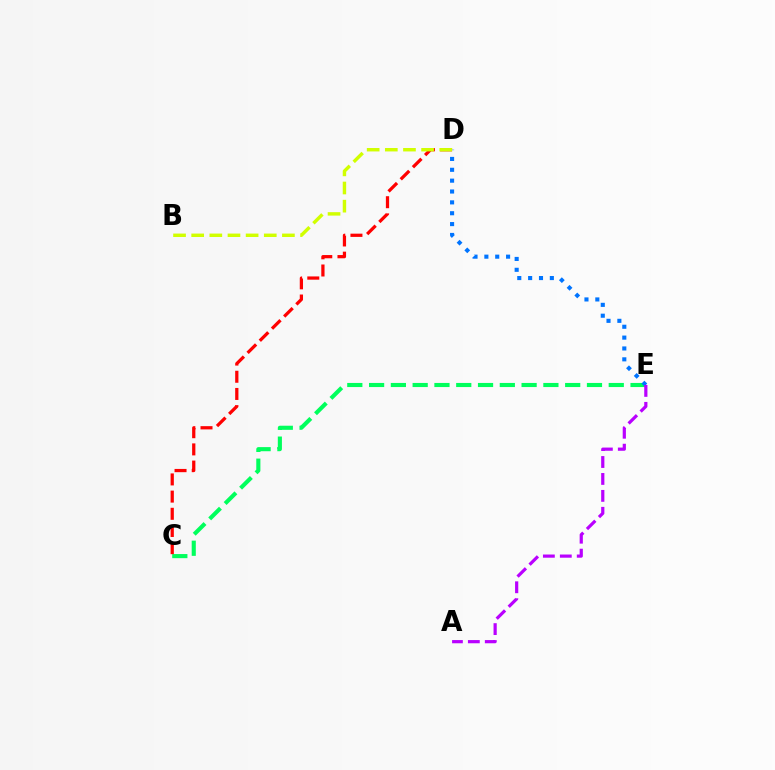{('C', 'E'): [{'color': '#00ff5c', 'line_style': 'dashed', 'thickness': 2.96}], ('D', 'E'): [{'color': '#0074ff', 'line_style': 'dotted', 'thickness': 2.95}], ('C', 'D'): [{'color': '#ff0000', 'line_style': 'dashed', 'thickness': 2.33}], ('B', 'D'): [{'color': '#d1ff00', 'line_style': 'dashed', 'thickness': 2.47}], ('A', 'E'): [{'color': '#b900ff', 'line_style': 'dashed', 'thickness': 2.3}]}